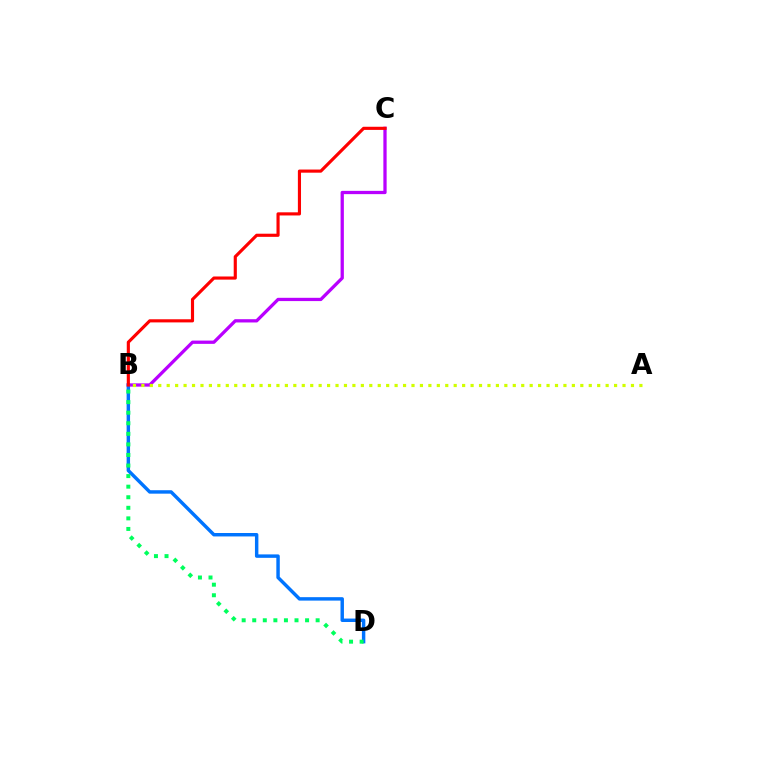{('B', 'C'): [{'color': '#b900ff', 'line_style': 'solid', 'thickness': 2.36}, {'color': '#ff0000', 'line_style': 'solid', 'thickness': 2.26}], ('B', 'D'): [{'color': '#0074ff', 'line_style': 'solid', 'thickness': 2.48}, {'color': '#00ff5c', 'line_style': 'dotted', 'thickness': 2.87}], ('A', 'B'): [{'color': '#d1ff00', 'line_style': 'dotted', 'thickness': 2.29}]}